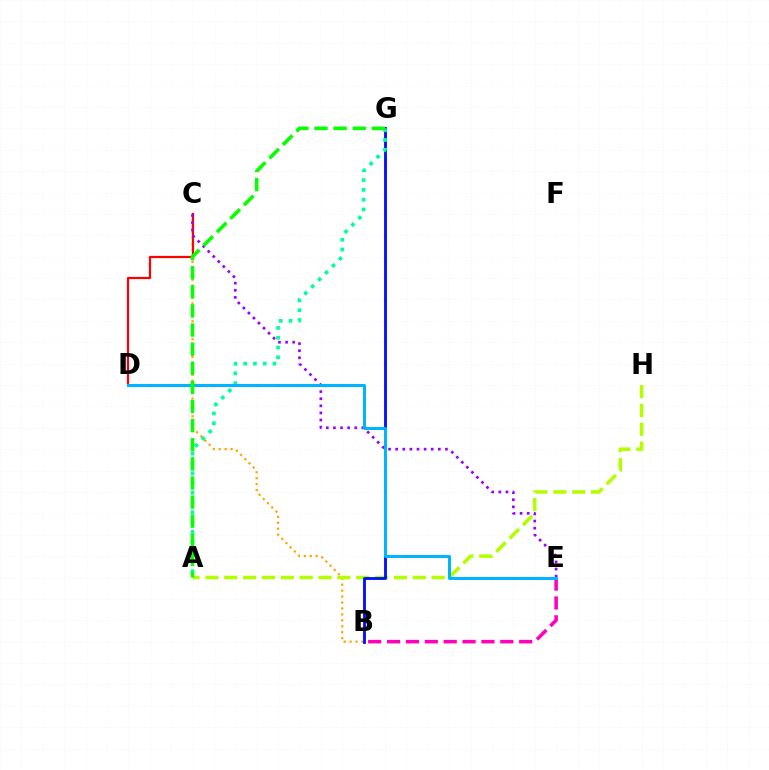{('B', 'C'): [{'color': '#ffa500', 'line_style': 'dotted', 'thickness': 1.61}], ('C', 'D'): [{'color': '#ff0000', 'line_style': 'solid', 'thickness': 1.6}], ('A', 'H'): [{'color': '#b3ff00', 'line_style': 'dashed', 'thickness': 2.56}], ('B', 'E'): [{'color': '#ff00bd', 'line_style': 'dashed', 'thickness': 2.56}], ('B', 'G'): [{'color': '#0010ff', 'line_style': 'solid', 'thickness': 2.04}], ('C', 'E'): [{'color': '#9b00ff', 'line_style': 'dotted', 'thickness': 1.93}], ('A', 'G'): [{'color': '#00ff9d', 'line_style': 'dotted', 'thickness': 2.66}, {'color': '#08ff00', 'line_style': 'dashed', 'thickness': 2.6}], ('D', 'E'): [{'color': '#00b5ff', 'line_style': 'solid', 'thickness': 2.15}]}